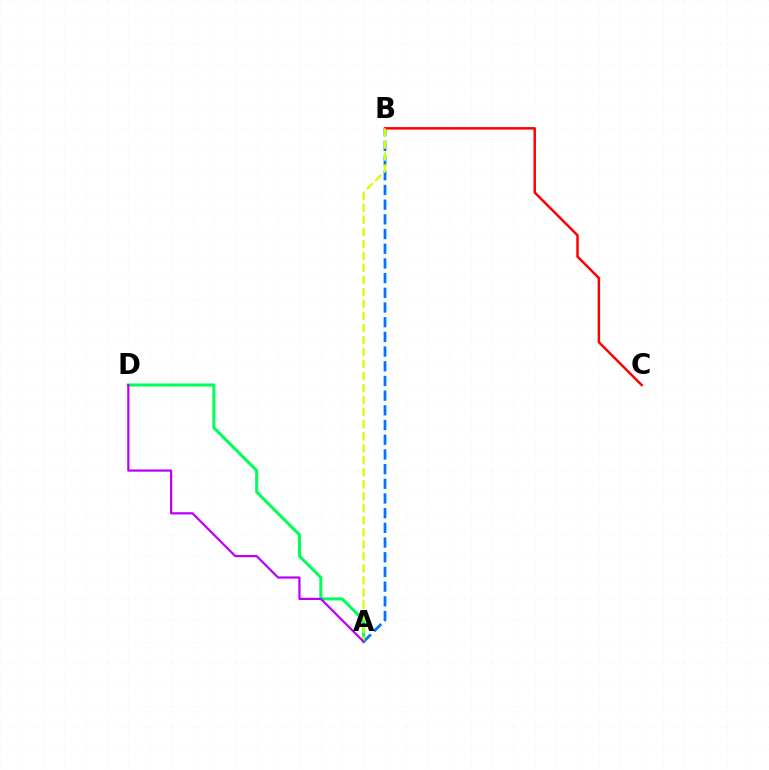{('A', 'D'): [{'color': '#00ff5c', 'line_style': 'solid', 'thickness': 2.2}, {'color': '#b900ff', 'line_style': 'solid', 'thickness': 1.6}], ('A', 'B'): [{'color': '#0074ff', 'line_style': 'dashed', 'thickness': 2.0}, {'color': '#d1ff00', 'line_style': 'dashed', 'thickness': 1.63}], ('B', 'C'): [{'color': '#ff0000', 'line_style': 'solid', 'thickness': 1.79}]}